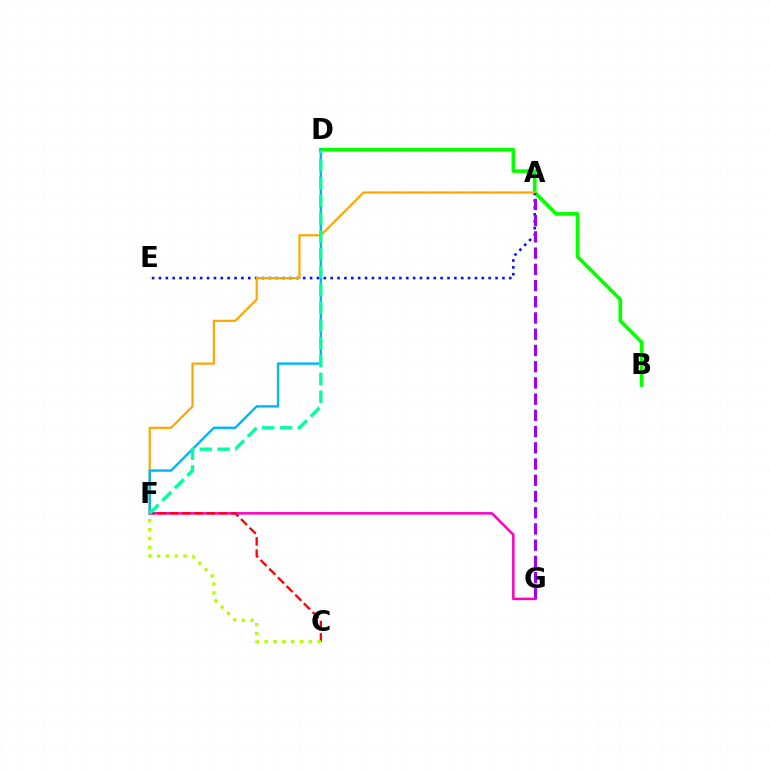{('B', 'D'): [{'color': '#08ff00', 'line_style': 'solid', 'thickness': 2.64}], ('A', 'E'): [{'color': '#0010ff', 'line_style': 'dotted', 'thickness': 1.87}], ('A', 'F'): [{'color': '#ffa500', 'line_style': 'solid', 'thickness': 1.58}], ('A', 'G'): [{'color': '#9b00ff', 'line_style': 'dashed', 'thickness': 2.2}], ('F', 'G'): [{'color': '#ff00bd', 'line_style': 'solid', 'thickness': 1.81}], ('D', 'F'): [{'color': '#00b5ff', 'line_style': 'solid', 'thickness': 1.72}, {'color': '#00ff9d', 'line_style': 'dashed', 'thickness': 2.42}], ('C', 'F'): [{'color': '#ff0000', 'line_style': 'dashed', 'thickness': 1.67}, {'color': '#b3ff00', 'line_style': 'dotted', 'thickness': 2.4}]}